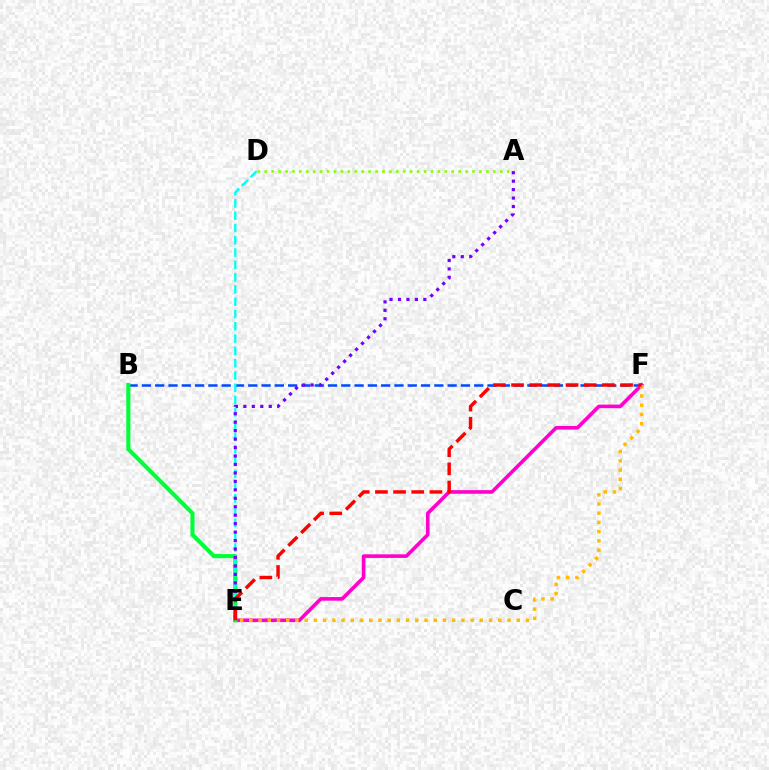{('B', 'F'): [{'color': '#004bff', 'line_style': 'dashed', 'thickness': 1.81}], ('E', 'F'): [{'color': '#ff00cf', 'line_style': 'solid', 'thickness': 2.6}, {'color': '#ffbd00', 'line_style': 'dotted', 'thickness': 2.51}, {'color': '#ff0000', 'line_style': 'dashed', 'thickness': 2.47}], ('B', 'E'): [{'color': '#00ff39', 'line_style': 'solid', 'thickness': 2.96}], ('D', 'E'): [{'color': '#00fff6', 'line_style': 'dashed', 'thickness': 1.67}], ('A', 'D'): [{'color': '#84ff00', 'line_style': 'dotted', 'thickness': 1.88}], ('A', 'E'): [{'color': '#7200ff', 'line_style': 'dotted', 'thickness': 2.3}]}